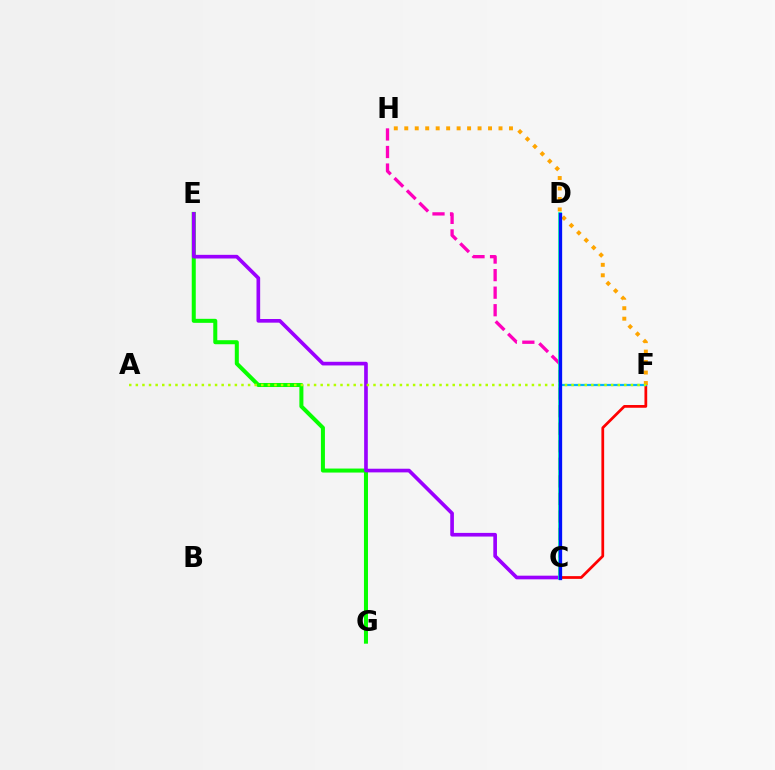{('E', 'G'): [{'color': '#08ff00', 'line_style': 'solid', 'thickness': 2.9}], ('C', 'F'): [{'color': '#ff0000', 'line_style': 'solid', 'thickness': 1.97}, {'color': '#00b5ff', 'line_style': 'solid', 'thickness': 1.6}], ('C', 'H'): [{'color': '#ff00bd', 'line_style': 'dashed', 'thickness': 2.38}], ('C', 'E'): [{'color': '#9b00ff', 'line_style': 'solid', 'thickness': 2.63}], ('F', 'H'): [{'color': '#ffa500', 'line_style': 'dotted', 'thickness': 2.84}], ('A', 'F'): [{'color': '#b3ff00', 'line_style': 'dotted', 'thickness': 1.79}], ('C', 'D'): [{'color': '#00ff9d', 'line_style': 'solid', 'thickness': 2.62}, {'color': '#0010ff', 'line_style': 'solid', 'thickness': 2.37}]}